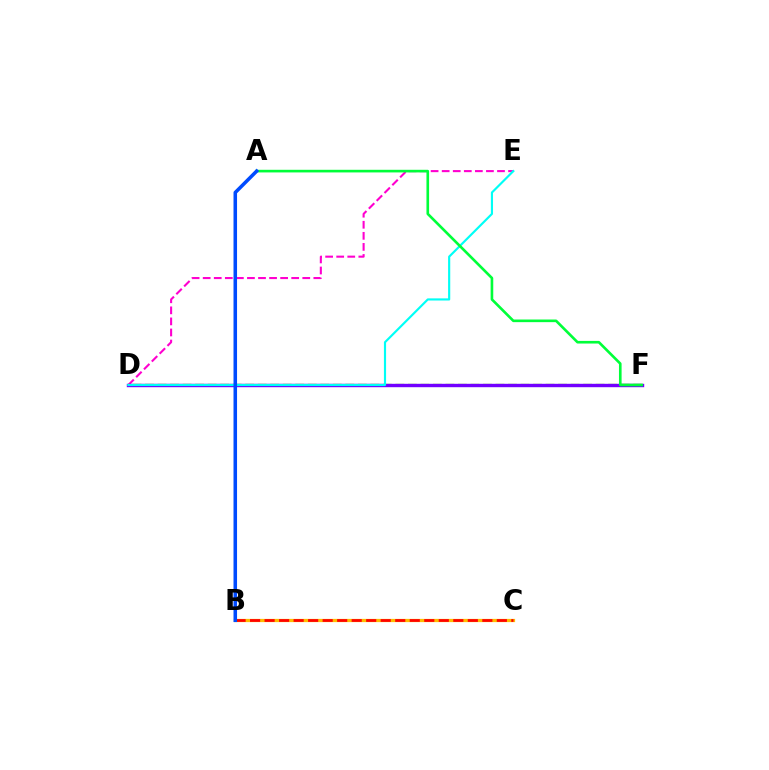{('D', 'E'): [{'color': '#ff00cf', 'line_style': 'dashed', 'thickness': 1.5}, {'color': '#00fff6', 'line_style': 'solid', 'thickness': 1.55}], ('B', 'C'): [{'color': '#ffbd00', 'line_style': 'solid', 'thickness': 2.33}, {'color': '#ff0000', 'line_style': 'dashed', 'thickness': 1.97}], ('D', 'F'): [{'color': '#84ff00', 'line_style': 'dashed', 'thickness': 1.7}, {'color': '#7200ff', 'line_style': 'solid', 'thickness': 2.45}], ('A', 'F'): [{'color': '#00ff39', 'line_style': 'solid', 'thickness': 1.9}], ('A', 'B'): [{'color': '#004bff', 'line_style': 'solid', 'thickness': 2.55}]}